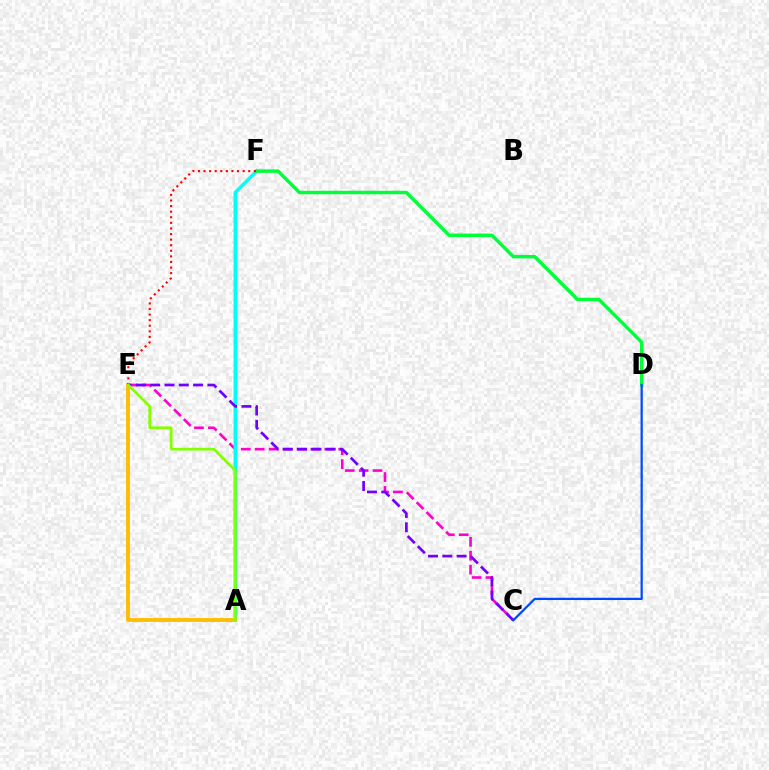{('C', 'E'): [{'color': '#ff00cf', 'line_style': 'dashed', 'thickness': 1.89}, {'color': '#7200ff', 'line_style': 'dashed', 'thickness': 1.94}], ('A', 'F'): [{'color': '#00fff6', 'line_style': 'solid', 'thickness': 2.49}], ('A', 'E'): [{'color': '#ffbd00', 'line_style': 'solid', 'thickness': 2.78}, {'color': '#84ff00', 'line_style': 'solid', 'thickness': 1.97}], ('D', 'F'): [{'color': '#00ff39', 'line_style': 'solid', 'thickness': 2.48}], ('E', 'F'): [{'color': '#ff0000', 'line_style': 'dotted', 'thickness': 1.52}], ('C', 'D'): [{'color': '#004bff', 'line_style': 'solid', 'thickness': 1.62}]}